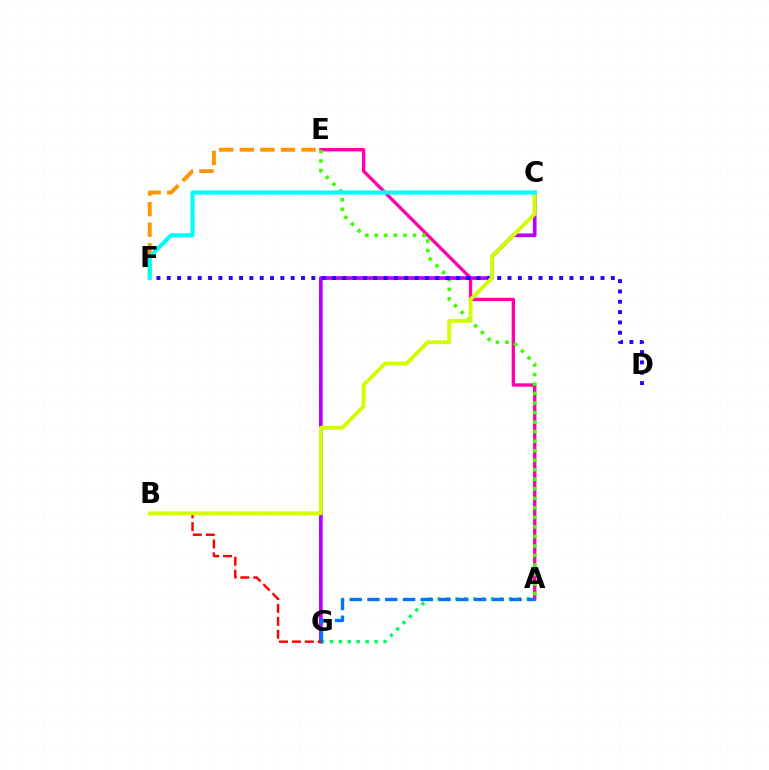{('A', 'E'): [{'color': '#ff00ac', 'line_style': 'solid', 'thickness': 2.42}, {'color': '#3dff00', 'line_style': 'dotted', 'thickness': 2.59}], ('A', 'G'): [{'color': '#00ff5c', 'line_style': 'dotted', 'thickness': 2.43}, {'color': '#0074ff', 'line_style': 'dashed', 'thickness': 2.41}], ('E', 'F'): [{'color': '#ff9400', 'line_style': 'dashed', 'thickness': 2.79}], ('C', 'G'): [{'color': '#b900ff', 'line_style': 'solid', 'thickness': 2.65}], ('B', 'G'): [{'color': '#ff0000', 'line_style': 'dashed', 'thickness': 1.75}], ('D', 'F'): [{'color': '#2500ff', 'line_style': 'dotted', 'thickness': 2.81}], ('B', 'C'): [{'color': '#d1ff00', 'line_style': 'solid', 'thickness': 2.77}], ('C', 'F'): [{'color': '#00fff6', 'line_style': 'solid', 'thickness': 2.97}]}